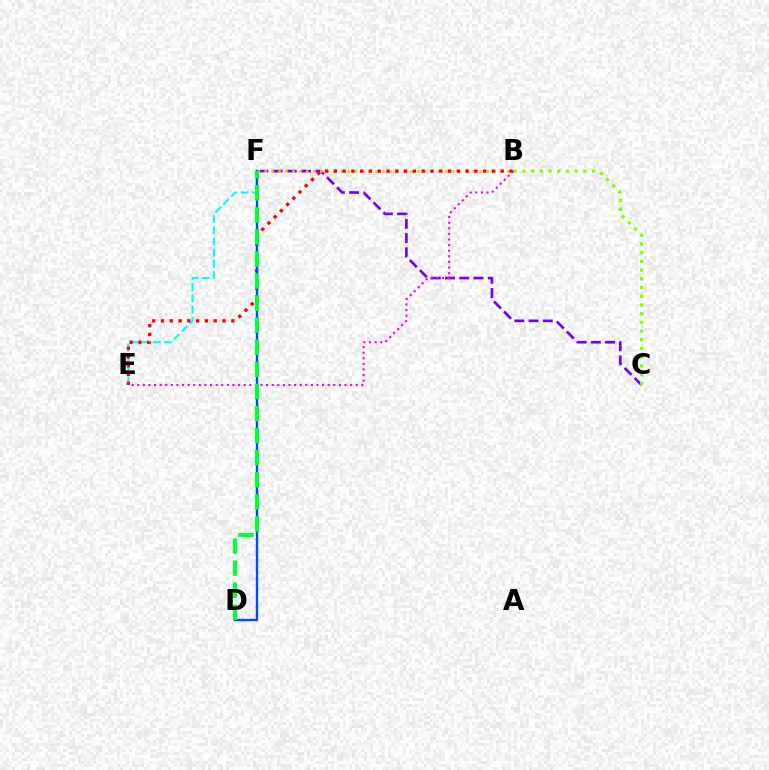{('C', 'F'): [{'color': '#7200ff', 'line_style': 'dashed', 'thickness': 1.93}], ('E', 'F'): [{'color': '#00fff6', 'line_style': 'dashed', 'thickness': 1.52}], ('B', 'F'): [{'color': '#ffbd00', 'line_style': 'dotted', 'thickness': 1.88}], ('B', 'C'): [{'color': '#84ff00', 'line_style': 'dotted', 'thickness': 2.37}], ('B', 'E'): [{'color': '#ff00cf', 'line_style': 'dotted', 'thickness': 1.52}, {'color': '#ff0000', 'line_style': 'dotted', 'thickness': 2.39}], ('D', 'F'): [{'color': '#004bff', 'line_style': 'solid', 'thickness': 1.71}, {'color': '#00ff39', 'line_style': 'dashed', 'thickness': 3.0}]}